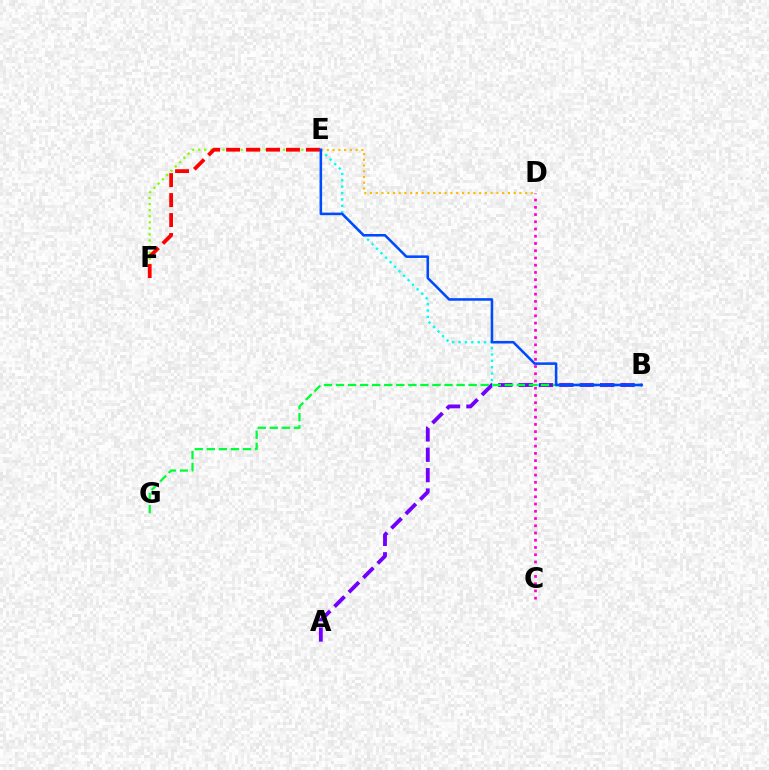{('C', 'D'): [{'color': '#ff00cf', 'line_style': 'dotted', 'thickness': 1.97}], ('E', 'F'): [{'color': '#84ff00', 'line_style': 'dotted', 'thickness': 1.65}, {'color': '#ff0000', 'line_style': 'dashed', 'thickness': 2.71}], ('B', 'E'): [{'color': '#00fff6', 'line_style': 'dotted', 'thickness': 1.73}, {'color': '#004bff', 'line_style': 'solid', 'thickness': 1.85}], ('A', 'B'): [{'color': '#7200ff', 'line_style': 'dashed', 'thickness': 2.77}], ('B', 'G'): [{'color': '#00ff39', 'line_style': 'dashed', 'thickness': 1.64}], ('D', 'E'): [{'color': '#ffbd00', 'line_style': 'dotted', 'thickness': 1.56}]}